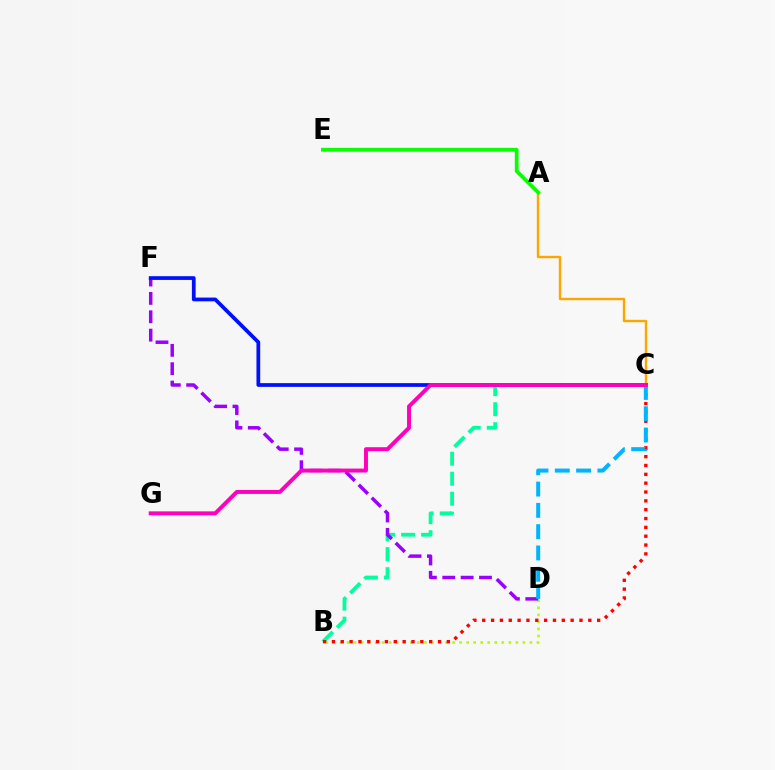{('A', 'C'): [{'color': '#ffa500', 'line_style': 'solid', 'thickness': 1.73}], ('B', 'C'): [{'color': '#00ff9d', 'line_style': 'dashed', 'thickness': 2.72}, {'color': '#ff0000', 'line_style': 'dotted', 'thickness': 2.4}], ('B', 'D'): [{'color': '#b3ff00', 'line_style': 'dotted', 'thickness': 1.91}], ('D', 'F'): [{'color': '#9b00ff', 'line_style': 'dashed', 'thickness': 2.5}], ('C', 'F'): [{'color': '#0010ff', 'line_style': 'solid', 'thickness': 2.7}], ('A', 'E'): [{'color': '#08ff00', 'line_style': 'solid', 'thickness': 2.7}], ('C', 'D'): [{'color': '#00b5ff', 'line_style': 'dashed', 'thickness': 2.89}], ('C', 'G'): [{'color': '#ff00bd', 'line_style': 'solid', 'thickness': 2.84}]}